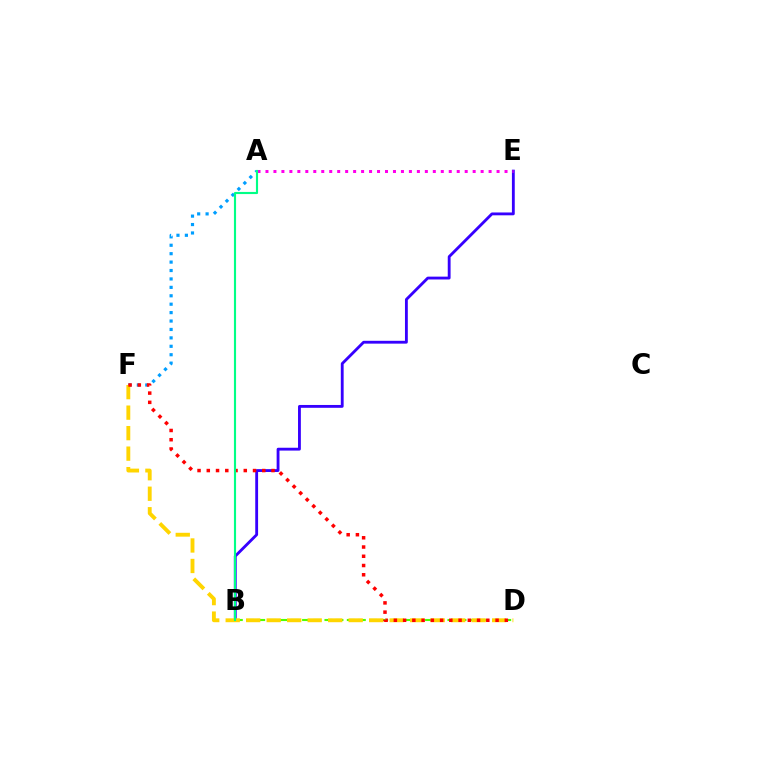{('A', 'F'): [{'color': '#009eff', 'line_style': 'dotted', 'thickness': 2.29}], ('B', 'E'): [{'color': '#3700ff', 'line_style': 'solid', 'thickness': 2.04}], ('A', 'E'): [{'color': '#ff00ed', 'line_style': 'dotted', 'thickness': 2.17}], ('B', 'D'): [{'color': '#4fff00', 'line_style': 'dashed', 'thickness': 1.52}], ('D', 'F'): [{'color': '#ffd500', 'line_style': 'dashed', 'thickness': 2.78}, {'color': '#ff0000', 'line_style': 'dotted', 'thickness': 2.51}], ('A', 'B'): [{'color': '#00ff86', 'line_style': 'solid', 'thickness': 1.54}]}